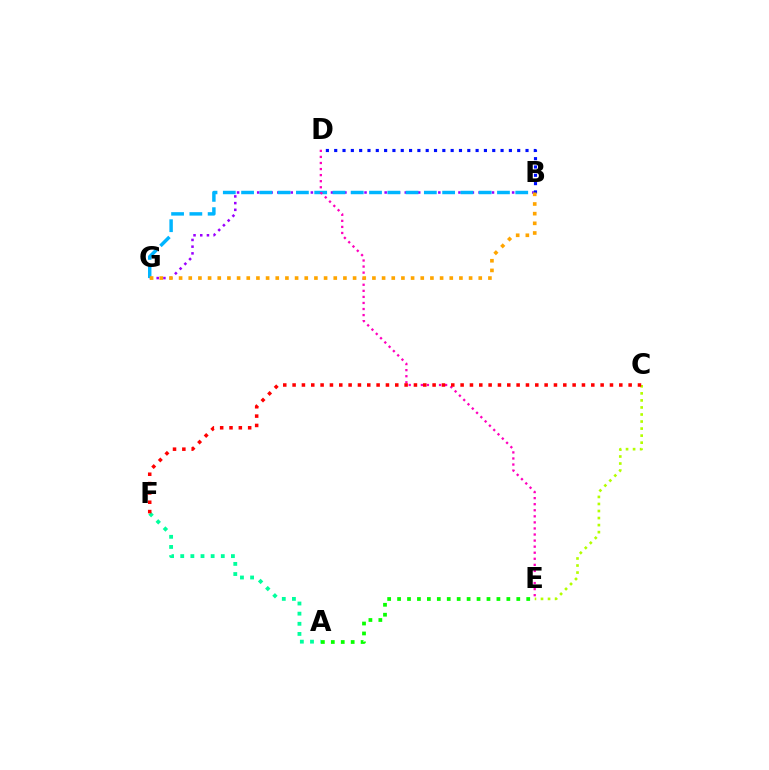{('B', 'G'): [{'color': '#9b00ff', 'line_style': 'dotted', 'thickness': 1.82}, {'color': '#00b5ff', 'line_style': 'dashed', 'thickness': 2.48}, {'color': '#ffa500', 'line_style': 'dotted', 'thickness': 2.63}], ('B', 'D'): [{'color': '#0010ff', 'line_style': 'dotted', 'thickness': 2.26}], ('A', 'E'): [{'color': '#08ff00', 'line_style': 'dotted', 'thickness': 2.7}], ('D', 'E'): [{'color': '#ff00bd', 'line_style': 'dotted', 'thickness': 1.65}], ('A', 'F'): [{'color': '#00ff9d', 'line_style': 'dotted', 'thickness': 2.75}], ('C', 'E'): [{'color': '#b3ff00', 'line_style': 'dotted', 'thickness': 1.91}], ('C', 'F'): [{'color': '#ff0000', 'line_style': 'dotted', 'thickness': 2.54}]}